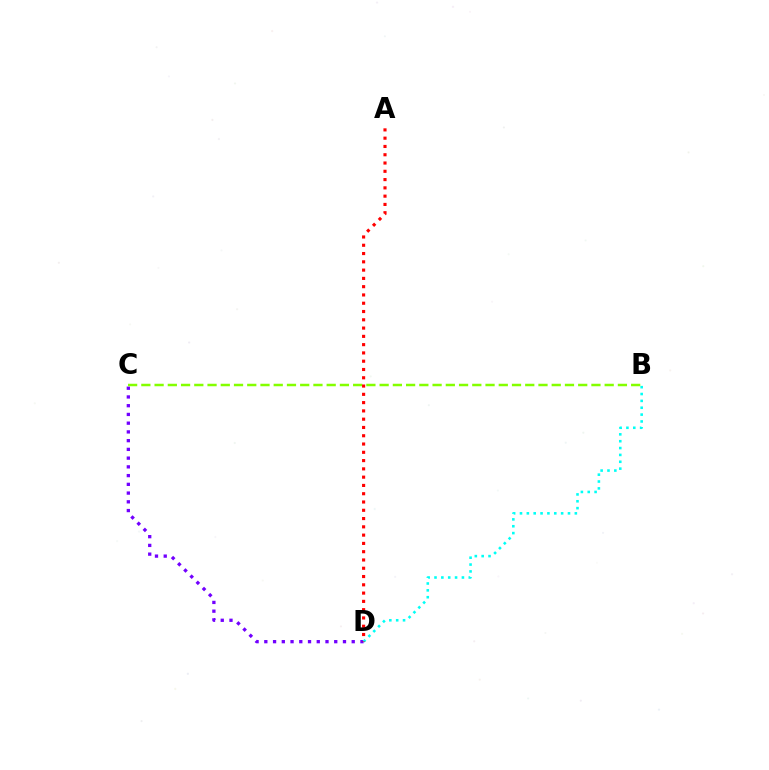{('C', 'D'): [{'color': '#7200ff', 'line_style': 'dotted', 'thickness': 2.37}], ('B', 'D'): [{'color': '#00fff6', 'line_style': 'dotted', 'thickness': 1.86}], ('B', 'C'): [{'color': '#84ff00', 'line_style': 'dashed', 'thickness': 1.8}], ('A', 'D'): [{'color': '#ff0000', 'line_style': 'dotted', 'thickness': 2.25}]}